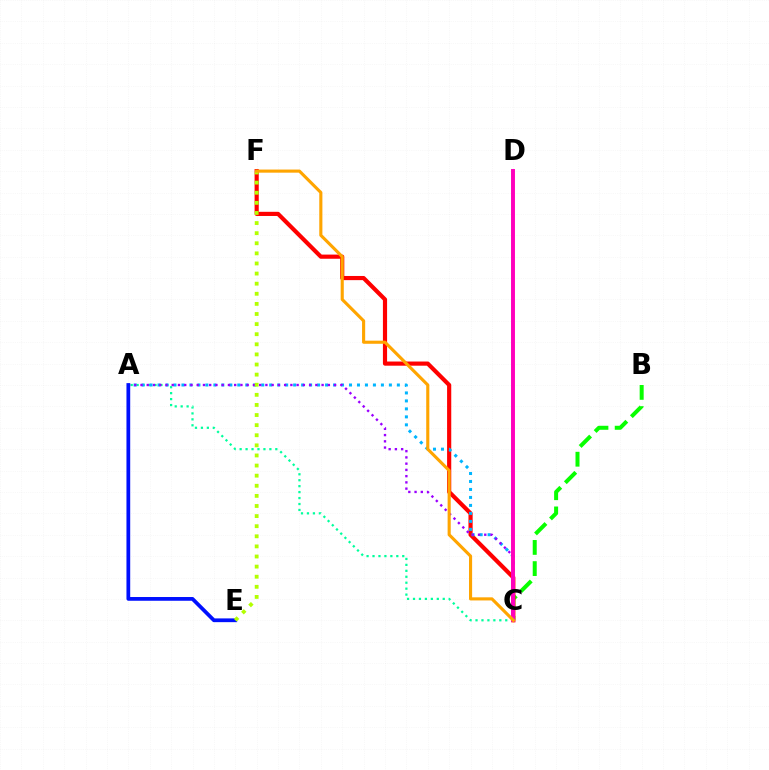{('B', 'C'): [{'color': '#08ff00', 'line_style': 'dashed', 'thickness': 2.88}], ('A', 'C'): [{'color': '#00ff9d', 'line_style': 'dotted', 'thickness': 1.62}, {'color': '#00b5ff', 'line_style': 'dotted', 'thickness': 2.17}, {'color': '#9b00ff', 'line_style': 'dotted', 'thickness': 1.7}], ('C', 'F'): [{'color': '#ff0000', 'line_style': 'solid', 'thickness': 3.0}, {'color': '#ffa500', 'line_style': 'solid', 'thickness': 2.24}], ('C', 'D'): [{'color': '#ff00bd', 'line_style': 'solid', 'thickness': 2.83}], ('A', 'E'): [{'color': '#0010ff', 'line_style': 'solid', 'thickness': 2.7}], ('E', 'F'): [{'color': '#b3ff00', 'line_style': 'dotted', 'thickness': 2.75}]}